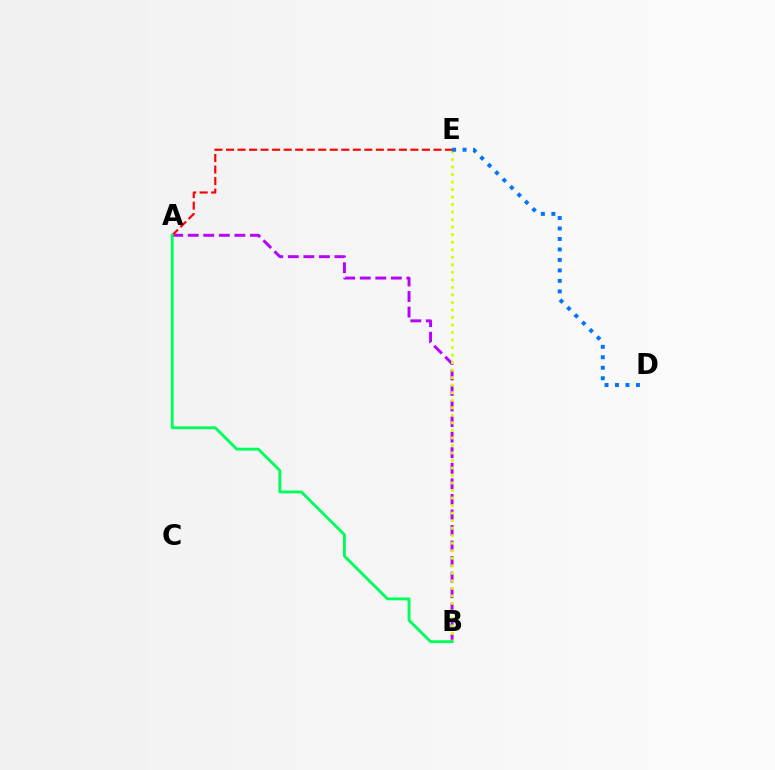{('A', 'B'): [{'color': '#b900ff', 'line_style': 'dashed', 'thickness': 2.11}, {'color': '#00ff5c', 'line_style': 'solid', 'thickness': 2.09}], ('B', 'E'): [{'color': '#d1ff00', 'line_style': 'dotted', 'thickness': 2.04}], ('A', 'E'): [{'color': '#ff0000', 'line_style': 'dashed', 'thickness': 1.57}], ('D', 'E'): [{'color': '#0074ff', 'line_style': 'dotted', 'thickness': 2.85}]}